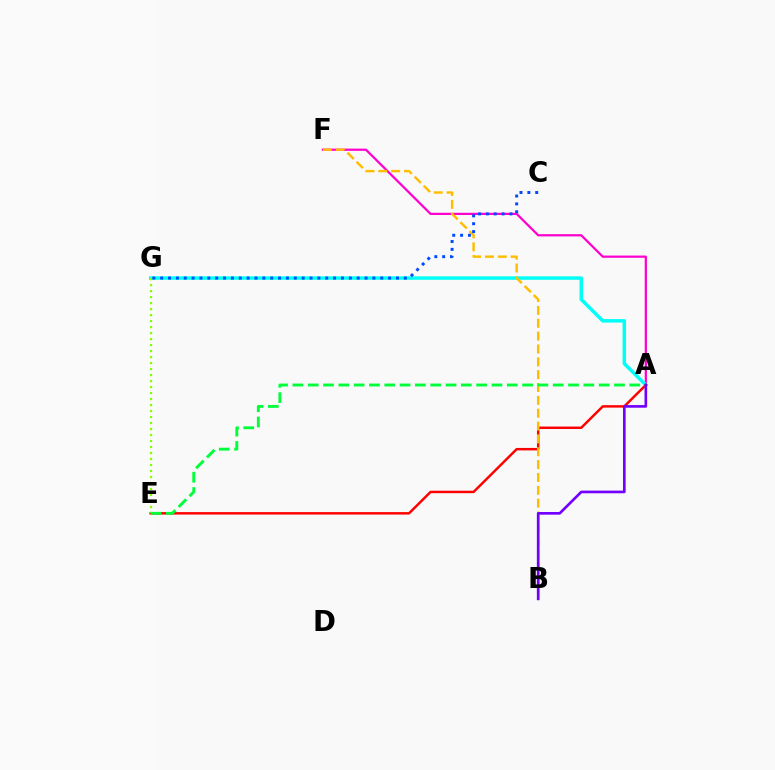{('A', 'F'): [{'color': '#ff00cf', 'line_style': 'solid', 'thickness': 1.61}], ('A', 'G'): [{'color': '#00fff6', 'line_style': 'solid', 'thickness': 2.5}], ('A', 'E'): [{'color': '#ff0000', 'line_style': 'solid', 'thickness': 1.77}, {'color': '#00ff39', 'line_style': 'dashed', 'thickness': 2.08}], ('E', 'G'): [{'color': '#84ff00', 'line_style': 'dotted', 'thickness': 1.63}], ('B', 'F'): [{'color': '#ffbd00', 'line_style': 'dashed', 'thickness': 1.75}], ('C', 'G'): [{'color': '#004bff', 'line_style': 'dotted', 'thickness': 2.14}], ('A', 'B'): [{'color': '#7200ff', 'line_style': 'solid', 'thickness': 1.92}]}